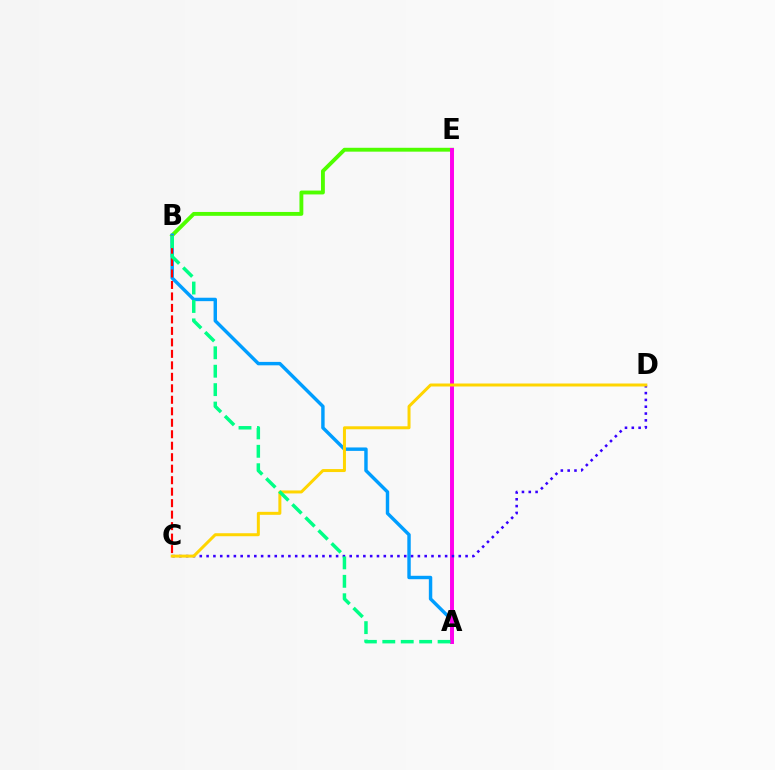{('B', 'E'): [{'color': '#4fff00', 'line_style': 'solid', 'thickness': 2.79}], ('A', 'B'): [{'color': '#009eff', 'line_style': 'solid', 'thickness': 2.47}, {'color': '#00ff86', 'line_style': 'dashed', 'thickness': 2.5}], ('A', 'E'): [{'color': '#ff00ed', 'line_style': 'solid', 'thickness': 2.85}], ('C', 'D'): [{'color': '#3700ff', 'line_style': 'dotted', 'thickness': 1.85}, {'color': '#ffd500', 'line_style': 'solid', 'thickness': 2.15}], ('B', 'C'): [{'color': '#ff0000', 'line_style': 'dashed', 'thickness': 1.56}]}